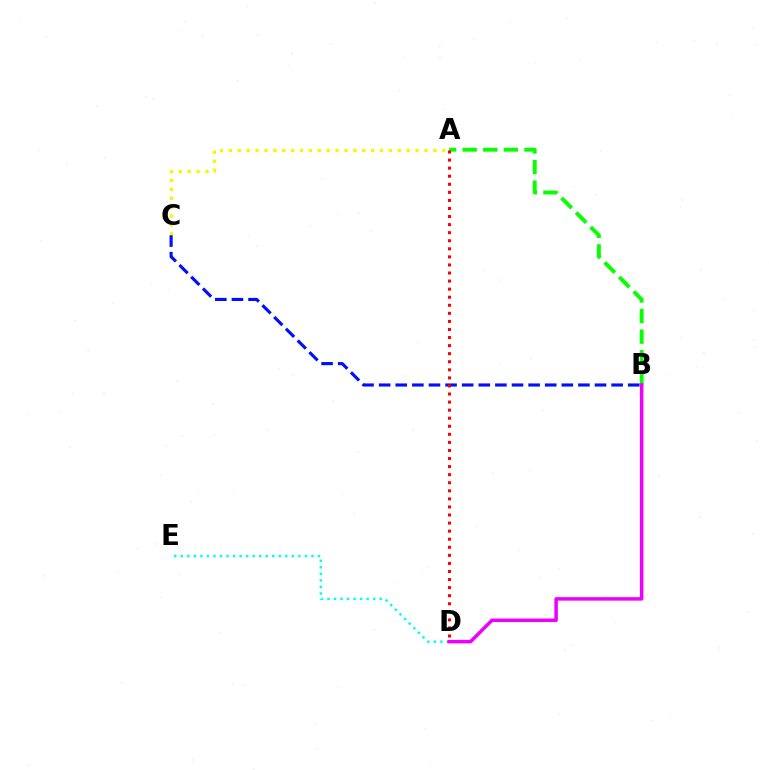{('D', 'E'): [{'color': '#00fff6', 'line_style': 'dotted', 'thickness': 1.78}], ('A', 'B'): [{'color': '#08ff00', 'line_style': 'dashed', 'thickness': 2.8}], ('A', 'C'): [{'color': '#fcf500', 'line_style': 'dotted', 'thickness': 2.42}], ('B', 'D'): [{'color': '#ee00ff', 'line_style': 'solid', 'thickness': 2.52}], ('B', 'C'): [{'color': '#0010ff', 'line_style': 'dashed', 'thickness': 2.26}], ('A', 'D'): [{'color': '#ff0000', 'line_style': 'dotted', 'thickness': 2.19}]}